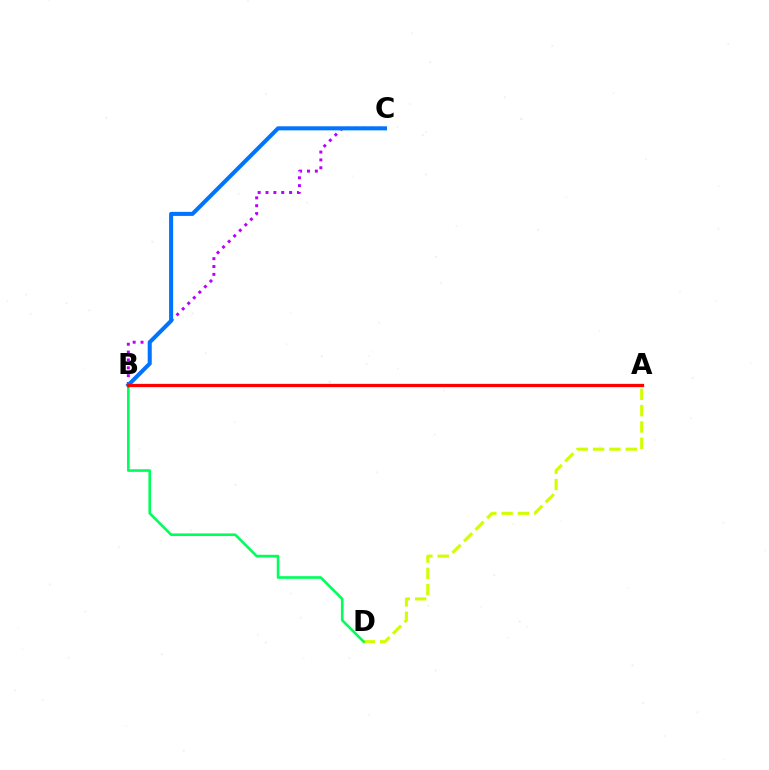{('A', 'D'): [{'color': '#d1ff00', 'line_style': 'dashed', 'thickness': 2.22}], ('B', 'D'): [{'color': '#00ff5c', 'line_style': 'solid', 'thickness': 1.9}], ('B', 'C'): [{'color': '#b900ff', 'line_style': 'dotted', 'thickness': 2.13}, {'color': '#0074ff', 'line_style': 'solid', 'thickness': 2.92}], ('A', 'B'): [{'color': '#ff0000', 'line_style': 'solid', 'thickness': 2.36}]}